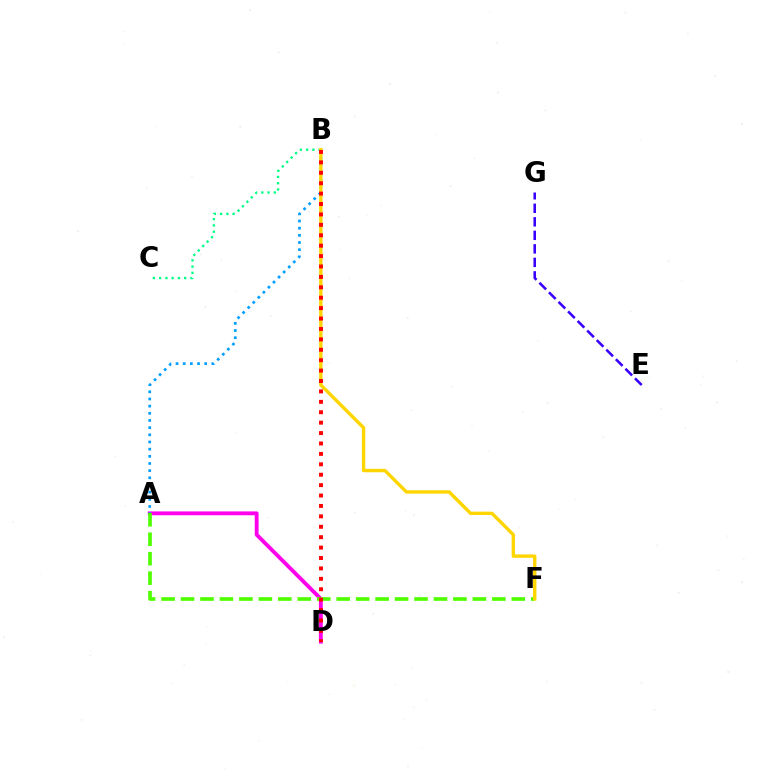{('B', 'C'): [{'color': '#00ff86', 'line_style': 'dotted', 'thickness': 1.7}], ('A', 'D'): [{'color': '#ff00ed', 'line_style': 'solid', 'thickness': 2.77}], ('A', 'B'): [{'color': '#009eff', 'line_style': 'dotted', 'thickness': 1.95}], ('E', 'G'): [{'color': '#3700ff', 'line_style': 'dashed', 'thickness': 1.84}], ('A', 'F'): [{'color': '#4fff00', 'line_style': 'dashed', 'thickness': 2.64}], ('B', 'F'): [{'color': '#ffd500', 'line_style': 'solid', 'thickness': 2.43}], ('B', 'D'): [{'color': '#ff0000', 'line_style': 'dotted', 'thickness': 2.83}]}